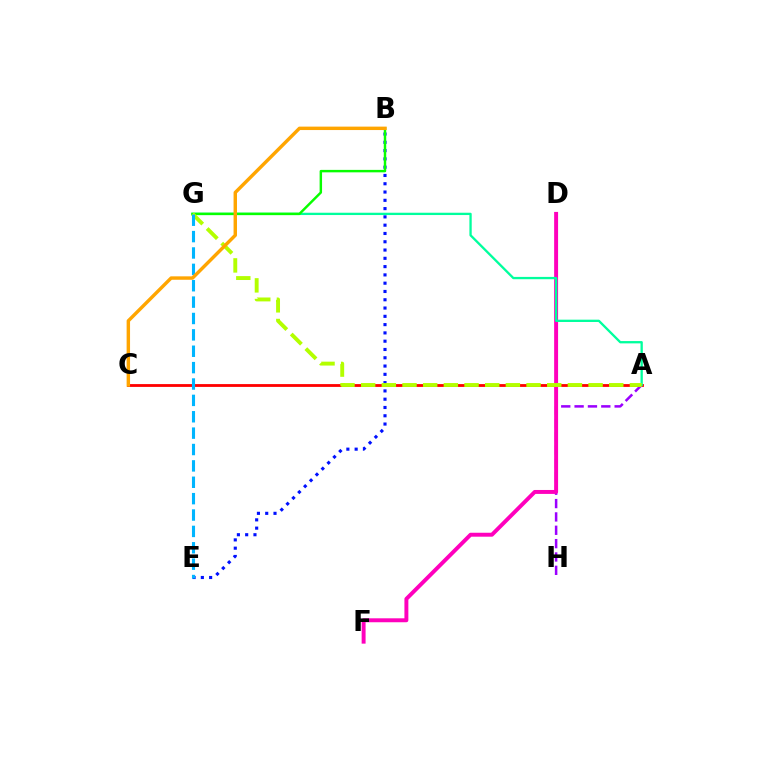{('A', 'C'): [{'color': '#ff0000', 'line_style': 'solid', 'thickness': 2.03}], ('A', 'H'): [{'color': '#9b00ff', 'line_style': 'dashed', 'thickness': 1.81}], ('D', 'F'): [{'color': '#ff00bd', 'line_style': 'solid', 'thickness': 2.84}], ('A', 'G'): [{'color': '#00ff9d', 'line_style': 'solid', 'thickness': 1.66}, {'color': '#b3ff00', 'line_style': 'dashed', 'thickness': 2.81}], ('B', 'E'): [{'color': '#0010ff', 'line_style': 'dotted', 'thickness': 2.25}], ('B', 'G'): [{'color': '#08ff00', 'line_style': 'solid', 'thickness': 1.76}], ('E', 'G'): [{'color': '#00b5ff', 'line_style': 'dashed', 'thickness': 2.22}], ('B', 'C'): [{'color': '#ffa500', 'line_style': 'solid', 'thickness': 2.47}]}